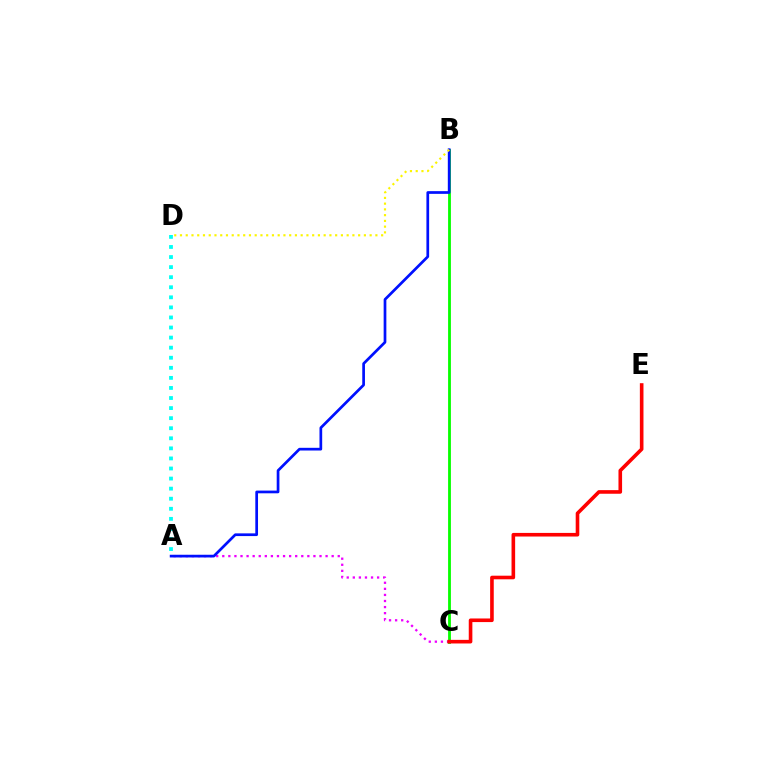{('A', 'D'): [{'color': '#00fff6', 'line_style': 'dotted', 'thickness': 2.74}], ('B', 'C'): [{'color': '#08ff00', 'line_style': 'solid', 'thickness': 2.03}], ('A', 'C'): [{'color': '#ee00ff', 'line_style': 'dotted', 'thickness': 1.65}], ('C', 'E'): [{'color': '#ff0000', 'line_style': 'solid', 'thickness': 2.6}], ('A', 'B'): [{'color': '#0010ff', 'line_style': 'solid', 'thickness': 1.95}], ('B', 'D'): [{'color': '#fcf500', 'line_style': 'dotted', 'thickness': 1.56}]}